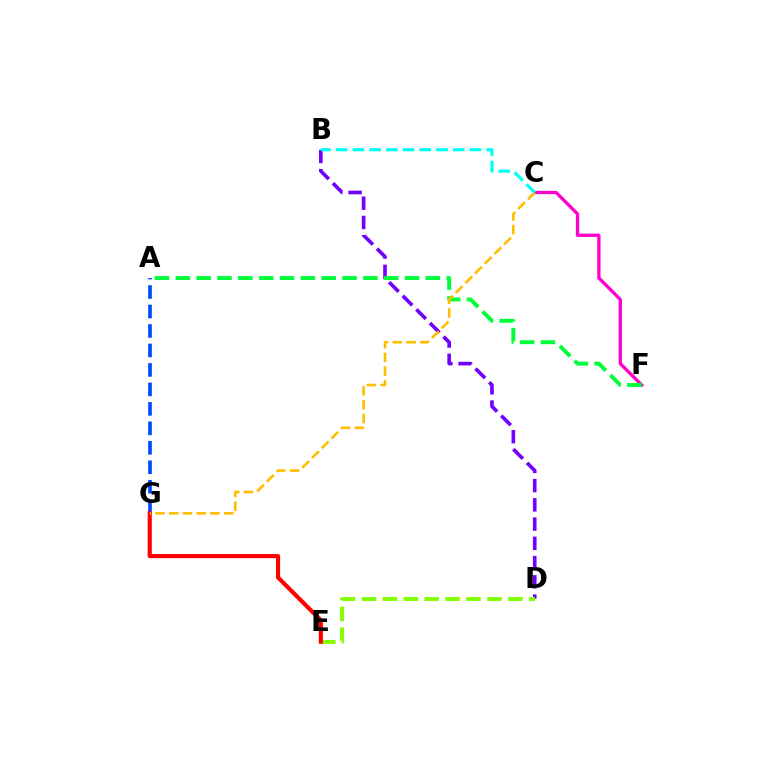{('C', 'F'): [{'color': '#ff00cf', 'line_style': 'solid', 'thickness': 2.39}], ('B', 'D'): [{'color': '#7200ff', 'line_style': 'dashed', 'thickness': 2.62}], ('A', 'F'): [{'color': '#00ff39', 'line_style': 'dashed', 'thickness': 2.83}], ('A', 'G'): [{'color': '#004bff', 'line_style': 'dashed', 'thickness': 2.64}], ('D', 'E'): [{'color': '#84ff00', 'line_style': 'dashed', 'thickness': 2.84}], ('E', 'G'): [{'color': '#ff0000', 'line_style': 'solid', 'thickness': 2.98}], ('C', 'G'): [{'color': '#ffbd00', 'line_style': 'dashed', 'thickness': 1.87}], ('B', 'C'): [{'color': '#00fff6', 'line_style': 'dashed', 'thickness': 2.27}]}